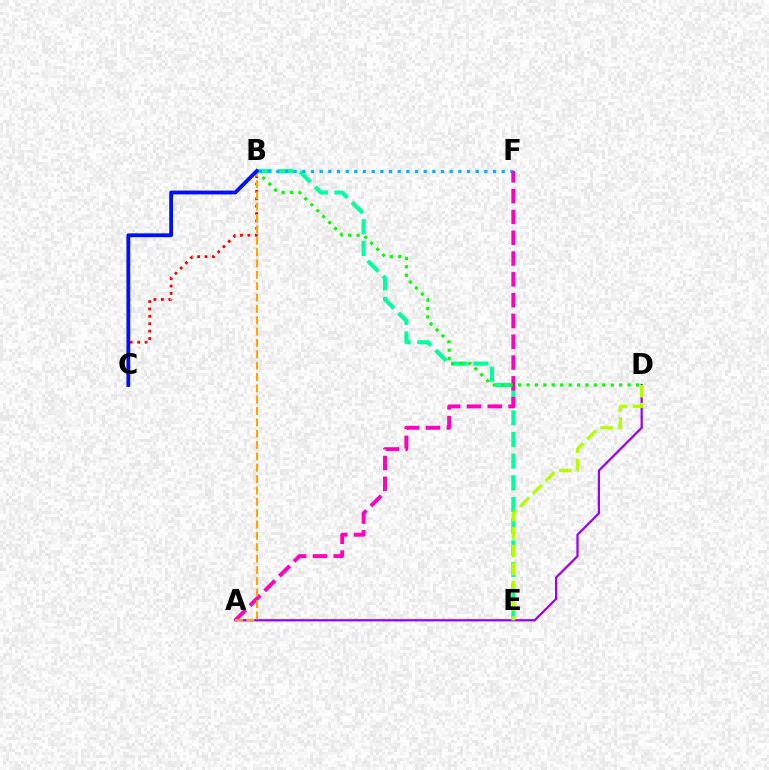{('A', 'D'): [{'color': '#9b00ff', 'line_style': 'solid', 'thickness': 1.62}], ('B', 'C'): [{'color': '#ff0000', 'line_style': 'dotted', 'thickness': 2.01}, {'color': '#0010ff', 'line_style': 'solid', 'thickness': 2.75}], ('B', 'E'): [{'color': '#00ff9d', 'line_style': 'dashed', 'thickness': 2.94}], ('B', 'F'): [{'color': '#00b5ff', 'line_style': 'dotted', 'thickness': 2.36}], ('D', 'E'): [{'color': '#b3ff00', 'line_style': 'dashed', 'thickness': 2.43}], ('A', 'F'): [{'color': '#ff00bd', 'line_style': 'dashed', 'thickness': 2.83}], ('B', 'D'): [{'color': '#08ff00', 'line_style': 'dotted', 'thickness': 2.29}], ('A', 'B'): [{'color': '#ffa500', 'line_style': 'dashed', 'thickness': 1.54}]}